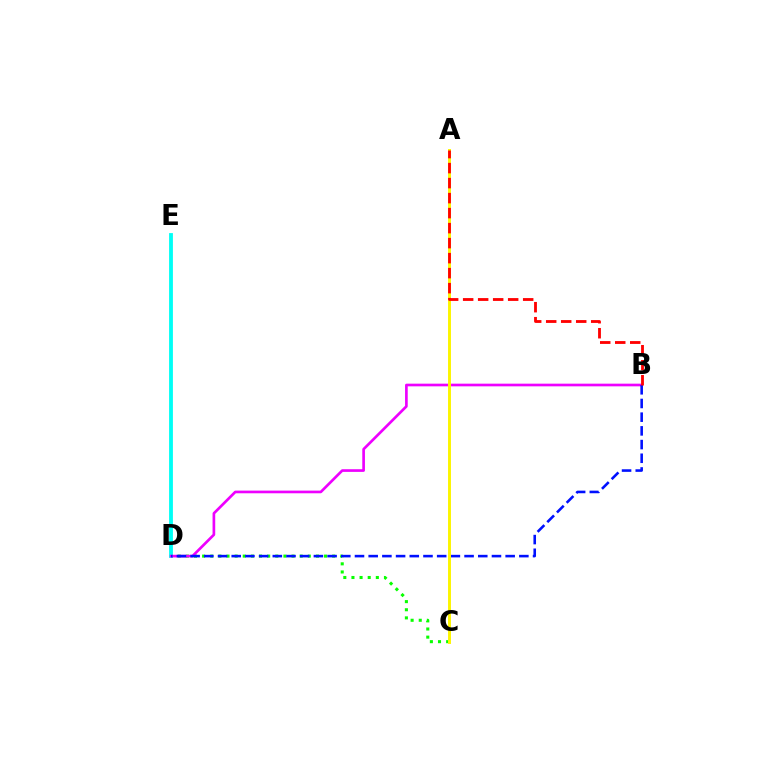{('C', 'D'): [{'color': '#08ff00', 'line_style': 'dotted', 'thickness': 2.21}], ('D', 'E'): [{'color': '#00fff6', 'line_style': 'solid', 'thickness': 2.75}], ('B', 'D'): [{'color': '#ee00ff', 'line_style': 'solid', 'thickness': 1.92}, {'color': '#0010ff', 'line_style': 'dashed', 'thickness': 1.86}], ('A', 'C'): [{'color': '#fcf500', 'line_style': 'solid', 'thickness': 2.11}], ('A', 'B'): [{'color': '#ff0000', 'line_style': 'dashed', 'thickness': 2.04}]}